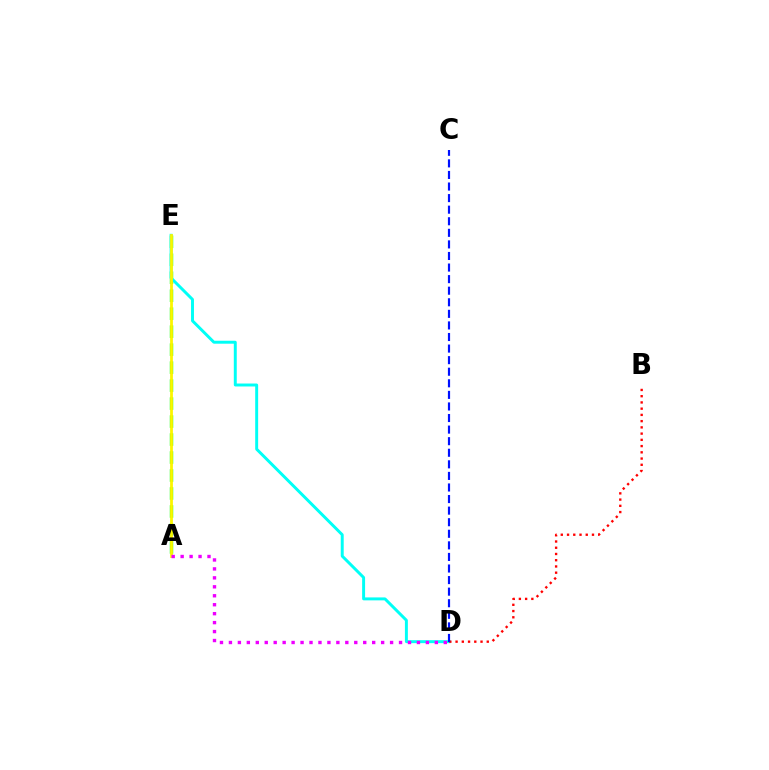{('A', 'E'): [{'color': '#08ff00', 'line_style': 'dashed', 'thickness': 2.44}, {'color': '#fcf500', 'line_style': 'solid', 'thickness': 2.01}], ('D', 'E'): [{'color': '#00fff6', 'line_style': 'solid', 'thickness': 2.13}], ('B', 'D'): [{'color': '#ff0000', 'line_style': 'dotted', 'thickness': 1.69}], ('A', 'D'): [{'color': '#ee00ff', 'line_style': 'dotted', 'thickness': 2.43}], ('C', 'D'): [{'color': '#0010ff', 'line_style': 'dashed', 'thickness': 1.57}]}